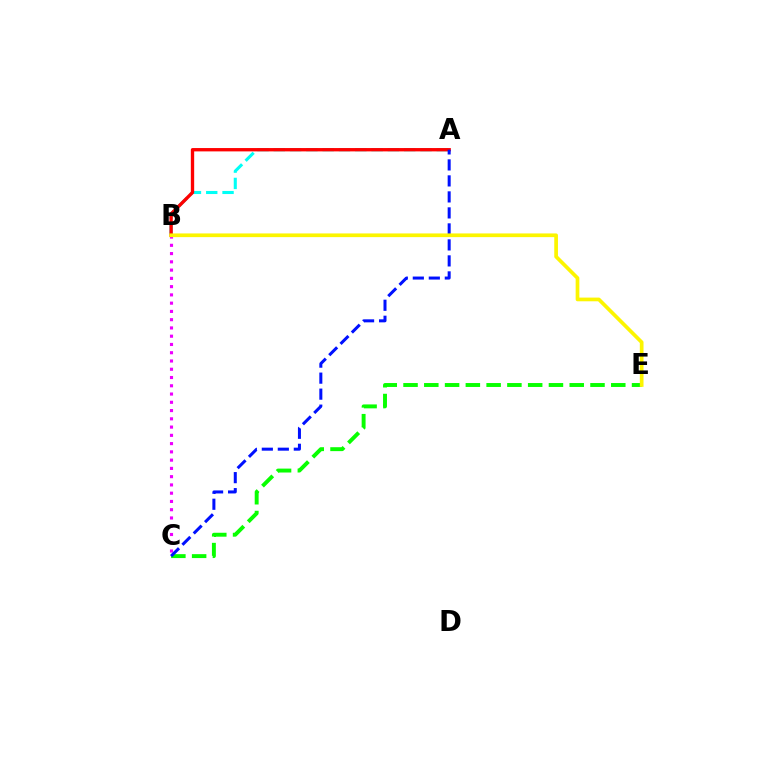{('C', 'E'): [{'color': '#08ff00', 'line_style': 'dashed', 'thickness': 2.82}], ('A', 'B'): [{'color': '#00fff6', 'line_style': 'dashed', 'thickness': 2.21}, {'color': '#ff0000', 'line_style': 'solid', 'thickness': 2.41}], ('B', 'C'): [{'color': '#ee00ff', 'line_style': 'dotted', 'thickness': 2.24}], ('A', 'C'): [{'color': '#0010ff', 'line_style': 'dashed', 'thickness': 2.17}], ('B', 'E'): [{'color': '#fcf500', 'line_style': 'solid', 'thickness': 2.66}]}